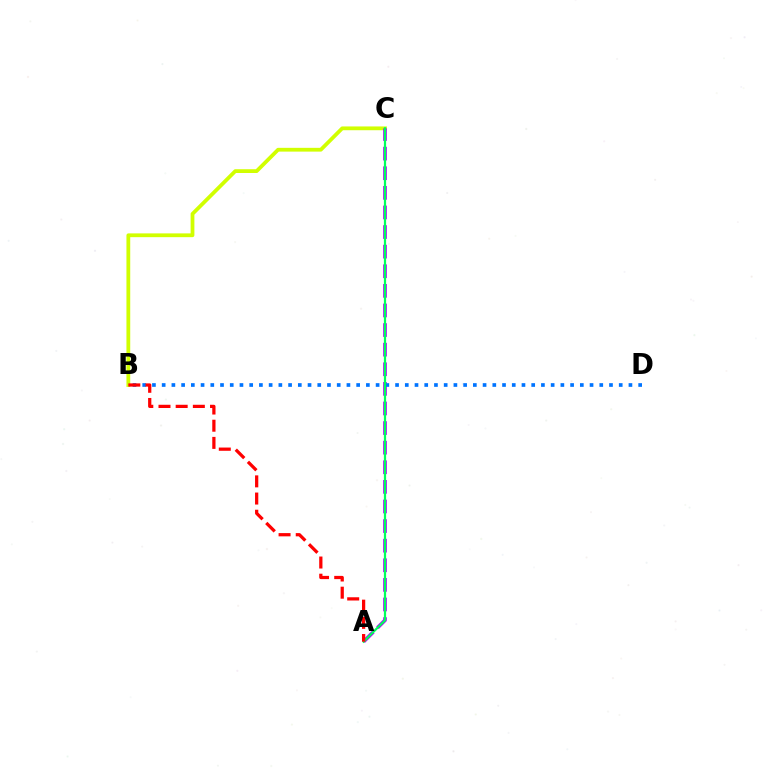{('B', 'C'): [{'color': '#d1ff00', 'line_style': 'solid', 'thickness': 2.72}], ('A', 'C'): [{'color': '#b900ff', 'line_style': 'dashed', 'thickness': 2.66}, {'color': '#00ff5c', 'line_style': 'solid', 'thickness': 1.61}], ('B', 'D'): [{'color': '#0074ff', 'line_style': 'dotted', 'thickness': 2.64}], ('A', 'B'): [{'color': '#ff0000', 'line_style': 'dashed', 'thickness': 2.33}]}